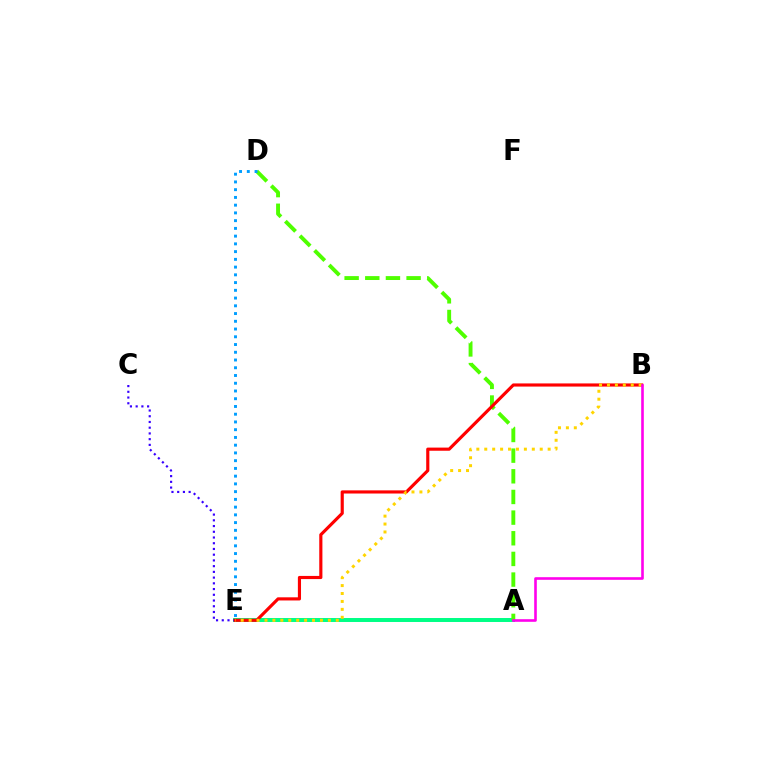{('A', 'E'): [{'color': '#00ff86', 'line_style': 'solid', 'thickness': 2.86}], ('A', 'D'): [{'color': '#4fff00', 'line_style': 'dashed', 'thickness': 2.81}], ('C', 'E'): [{'color': '#3700ff', 'line_style': 'dotted', 'thickness': 1.56}], ('D', 'E'): [{'color': '#009eff', 'line_style': 'dotted', 'thickness': 2.1}], ('B', 'E'): [{'color': '#ff0000', 'line_style': 'solid', 'thickness': 2.27}, {'color': '#ffd500', 'line_style': 'dotted', 'thickness': 2.15}], ('A', 'B'): [{'color': '#ff00ed', 'line_style': 'solid', 'thickness': 1.89}]}